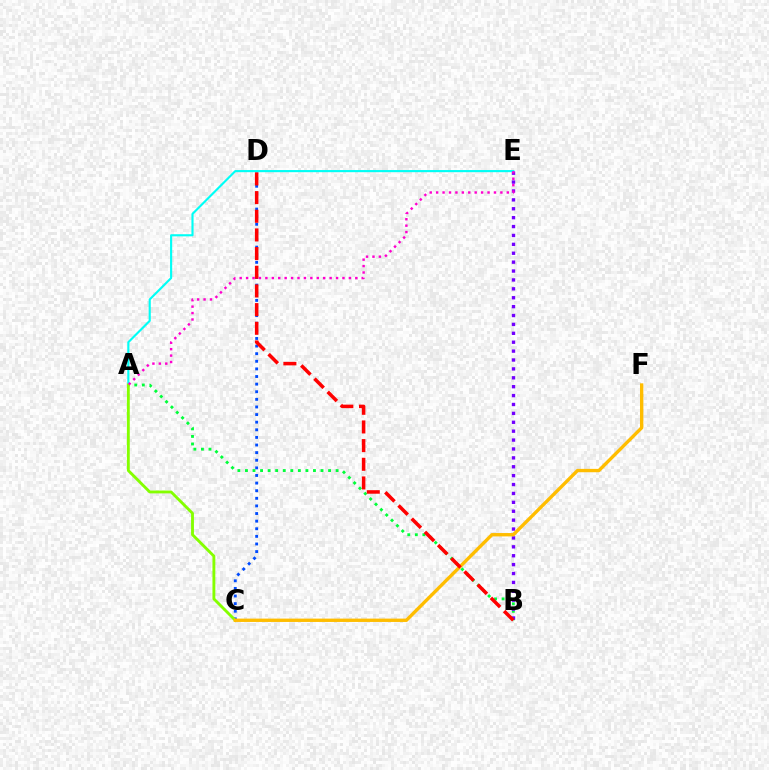{('A', 'B'): [{'color': '#00ff39', 'line_style': 'dotted', 'thickness': 2.05}], ('B', 'E'): [{'color': '#7200ff', 'line_style': 'dotted', 'thickness': 2.42}], ('C', 'D'): [{'color': '#004bff', 'line_style': 'dotted', 'thickness': 2.07}], ('A', 'E'): [{'color': '#00fff6', 'line_style': 'solid', 'thickness': 1.54}, {'color': '#ff00cf', 'line_style': 'dotted', 'thickness': 1.75}], ('A', 'C'): [{'color': '#84ff00', 'line_style': 'solid', 'thickness': 2.06}], ('C', 'F'): [{'color': '#ffbd00', 'line_style': 'solid', 'thickness': 2.41}], ('B', 'D'): [{'color': '#ff0000', 'line_style': 'dashed', 'thickness': 2.54}]}